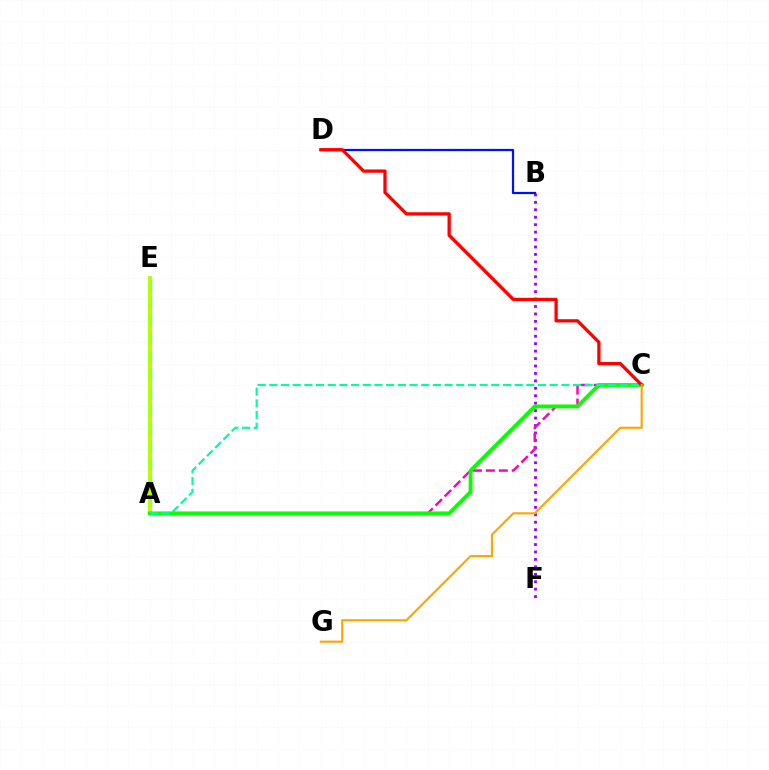{('B', 'F'): [{'color': '#9b00ff', 'line_style': 'dotted', 'thickness': 2.02}], ('B', 'D'): [{'color': '#0010ff', 'line_style': 'solid', 'thickness': 1.6}], ('A', 'C'): [{'color': '#ff00bd', 'line_style': 'dashed', 'thickness': 1.76}, {'color': '#08ff00', 'line_style': 'solid', 'thickness': 2.74}, {'color': '#00ff9d', 'line_style': 'dashed', 'thickness': 1.59}], ('A', 'E'): [{'color': '#00b5ff', 'line_style': 'dashed', 'thickness': 2.44}, {'color': '#b3ff00', 'line_style': 'solid', 'thickness': 2.81}], ('C', 'D'): [{'color': '#ff0000', 'line_style': 'solid', 'thickness': 2.36}], ('C', 'G'): [{'color': '#ffa500', 'line_style': 'solid', 'thickness': 1.53}]}